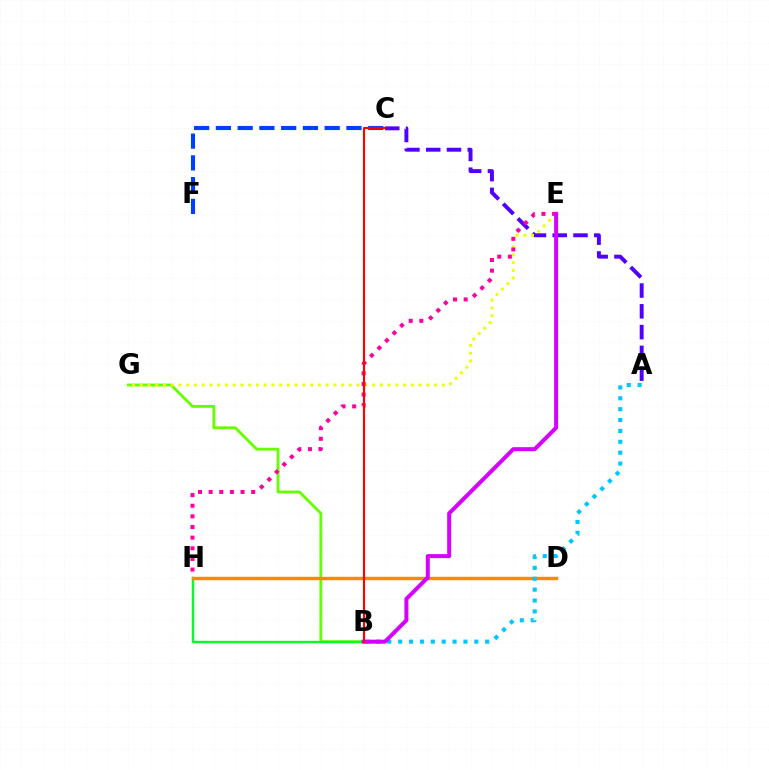{('C', 'F'): [{'color': '#003fff', 'line_style': 'dashed', 'thickness': 2.96}], ('B', 'G'): [{'color': '#66ff00', 'line_style': 'solid', 'thickness': 2.04}], ('D', 'H'): [{'color': '#00ffaf', 'line_style': 'dashed', 'thickness': 2.17}, {'color': '#ff8800', 'line_style': 'solid', 'thickness': 2.46}], ('B', 'H'): [{'color': '#00ff27', 'line_style': 'solid', 'thickness': 1.72}], ('A', 'C'): [{'color': '#4f00ff', 'line_style': 'dashed', 'thickness': 2.82}], ('E', 'G'): [{'color': '#eeff00', 'line_style': 'dotted', 'thickness': 2.1}], ('E', 'H'): [{'color': '#ff00a0', 'line_style': 'dotted', 'thickness': 2.89}], ('A', 'B'): [{'color': '#00c7ff', 'line_style': 'dotted', 'thickness': 2.96}], ('B', 'E'): [{'color': '#d600ff', 'line_style': 'solid', 'thickness': 2.88}], ('B', 'C'): [{'color': '#ff0000', 'line_style': 'solid', 'thickness': 1.55}]}